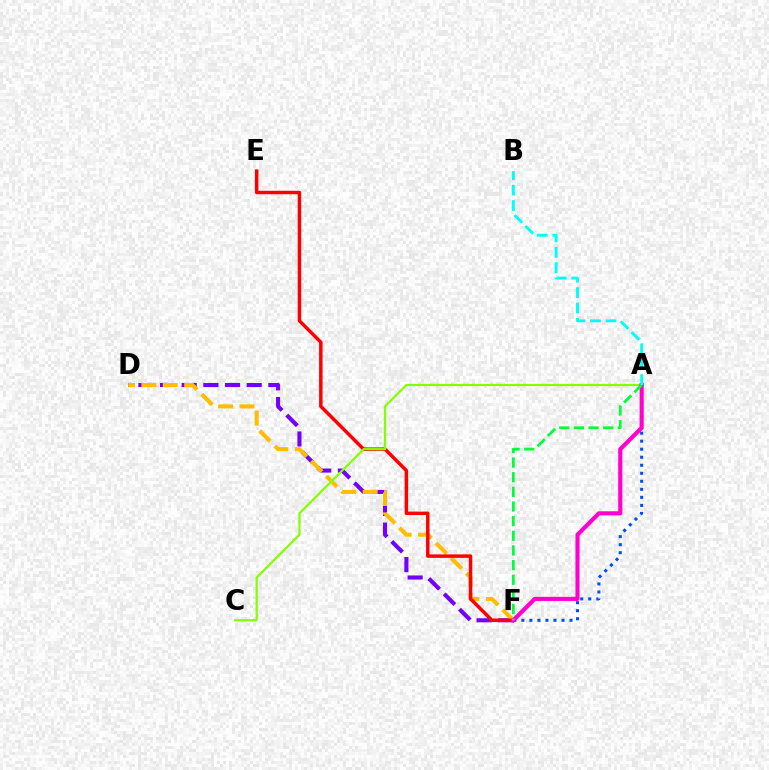{('D', 'F'): [{'color': '#7200ff', 'line_style': 'dashed', 'thickness': 2.94}, {'color': '#ffbd00', 'line_style': 'dashed', 'thickness': 2.91}], ('E', 'F'): [{'color': '#ff0000', 'line_style': 'solid', 'thickness': 2.5}], ('A', 'F'): [{'color': '#004bff', 'line_style': 'dotted', 'thickness': 2.18}, {'color': '#ff00cf', 'line_style': 'solid', 'thickness': 2.96}, {'color': '#00ff39', 'line_style': 'dashed', 'thickness': 1.99}], ('A', 'C'): [{'color': '#84ff00', 'line_style': 'solid', 'thickness': 1.6}], ('A', 'B'): [{'color': '#00fff6', 'line_style': 'dashed', 'thickness': 2.09}]}